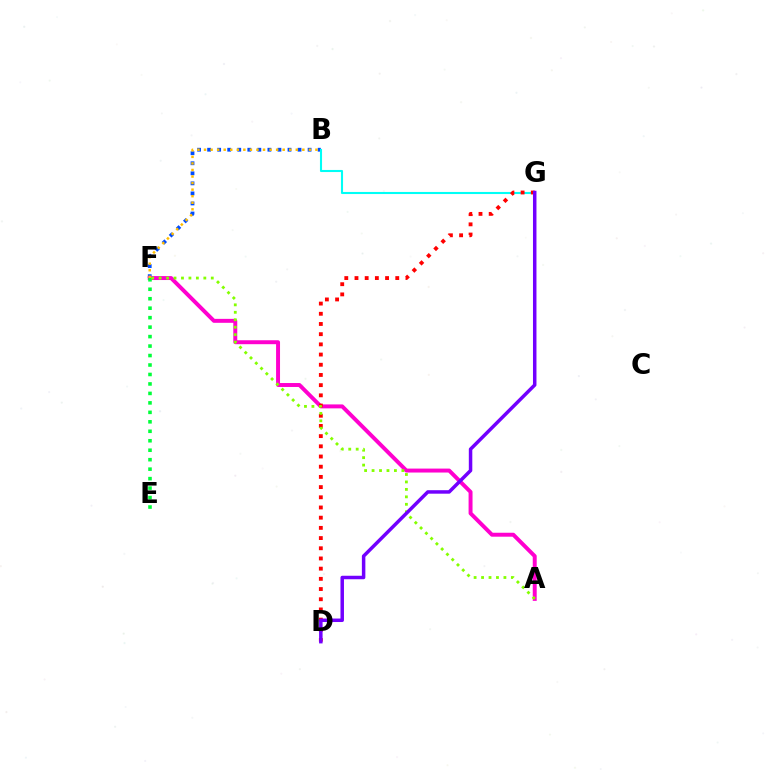{('B', 'F'): [{'color': '#004bff', 'line_style': 'dotted', 'thickness': 2.73}, {'color': '#ffbd00', 'line_style': 'dotted', 'thickness': 1.78}], ('A', 'F'): [{'color': '#ff00cf', 'line_style': 'solid', 'thickness': 2.84}, {'color': '#84ff00', 'line_style': 'dotted', 'thickness': 2.02}], ('B', 'G'): [{'color': '#00fff6', 'line_style': 'solid', 'thickness': 1.51}], ('D', 'G'): [{'color': '#ff0000', 'line_style': 'dotted', 'thickness': 2.77}, {'color': '#7200ff', 'line_style': 'solid', 'thickness': 2.51}], ('E', 'F'): [{'color': '#00ff39', 'line_style': 'dotted', 'thickness': 2.57}]}